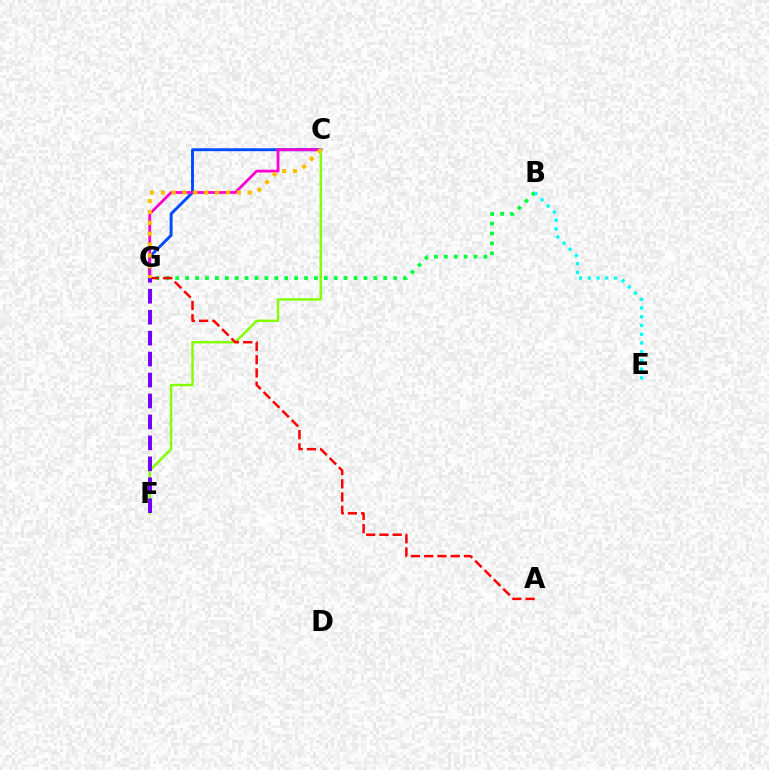{('B', 'G'): [{'color': '#00ff39', 'line_style': 'dotted', 'thickness': 2.69}], ('C', 'G'): [{'color': '#004bff', 'line_style': 'solid', 'thickness': 2.1}, {'color': '#ff00cf', 'line_style': 'solid', 'thickness': 2.0}, {'color': '#ffbd00', 'line_style': 'dotted', 'thickness': 2.95}], ('C', 'F'): [{'color': '#84ff00', 'line_style': 'solid', 'thickness': 1.76}], ('A', 'G'): [{'color': '#ff0000', 'line_style': 'dashed', 'thickness': 1.8}], ('B', 'E'): [{'color': '#00fff6', 'line_style': 'dotted', 'thickness': 2.37}], ('F', 'G'): [{'color': '#7200ff', 'line_style': 'dashed', 'thickness': 2.84}]}